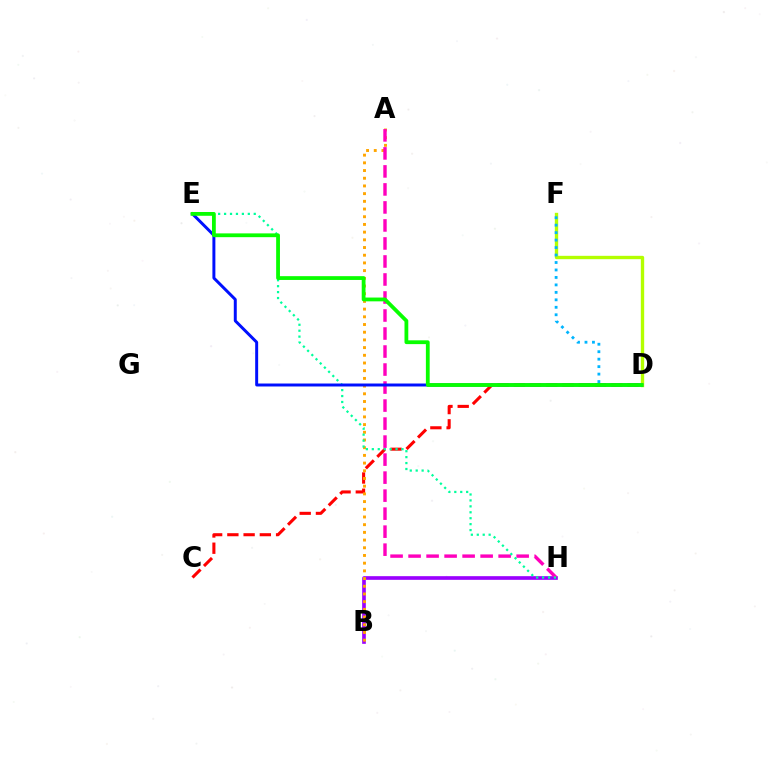{('D', 'F'): [{'color': '#b3ff00', 'line_style': 'solid', 'thickness': 2.42}, {'color': '#00b5ff', 'line_style': 'dotted', 'thickness': 2.03}], ('B', 'H'): [{'color': '#9b00ff', 'line_style': 'solid', 'thickness': 2.64}], ('C', 'D'): [{'color': '#ff0000', 'line_style': 'dashed', 'thickness': 2.21}], ('A', 'B'): [{'color': '#ffa500', 'line_style': 'dotted', 'thickness': 2.09}], ('A', 'H'): [{'color': '#ff00bd', 'line_style': 'dashed', 'thickness': 2.45}], ('E', 'H'): [{'color': '#00ff9d', 'line_style': 'dotted', 'thickness': 1.61}], ('D', 'E'): [{'color': '#0010ff', 'line_style': 'solid', 'thickness': 2.14}, {'color': '#08ff00', 'line_style': 'solid', 'thickness': 2.73}]}